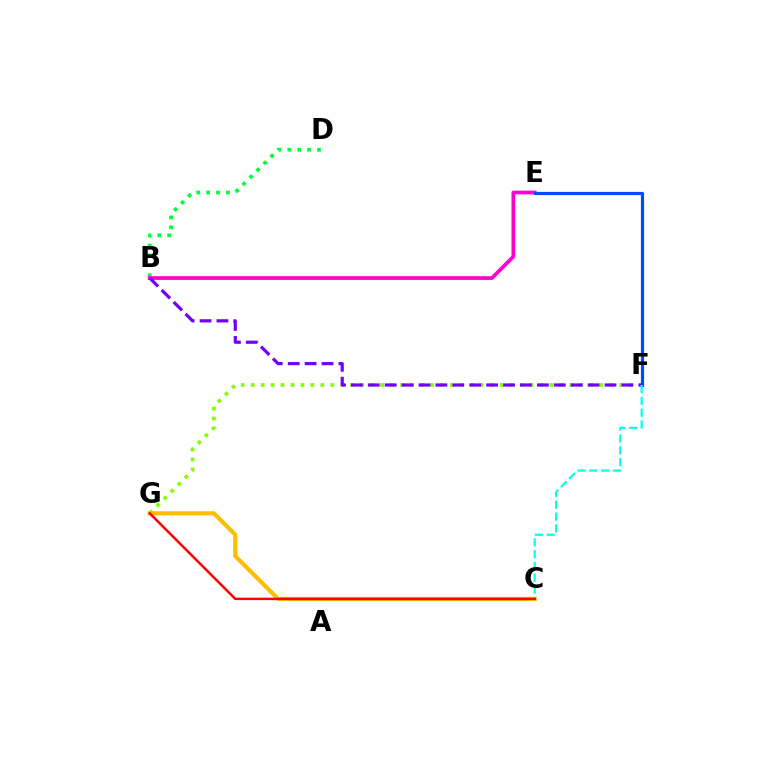{('F', 'G'): [{'color': '#84ff00', 'line_style': 'dotted', 'thickness': 2.71}], ('B', 'D'): [{'color': '#00ff39', 'line_style': 'dotted', 'thickness': 2.69}], ('B', 'E'): [{'color': '#ff00cf', 'line_style': 'solid', 'thickness': 2.67}], ('C', 'G'): [{'color': '#ffbd00', 'line_style': 'solid', 'thickness': 2.97}, {'color': '#ff0000', 'line_style': 'solid', 'thickness': 1.76}], ('E', 'F'): [{'color': '#004bff', 'line_style': 'solid', 'thickness': 2.29}], ('B', 'F'): [{'color': '#7200ff', 'line_style': 'dashed', 'thickness': 2.3}], ('C', 'F'): [{'color': '#00fff6', 'line_style': 'dashed', 'thickness': 1.6}]}